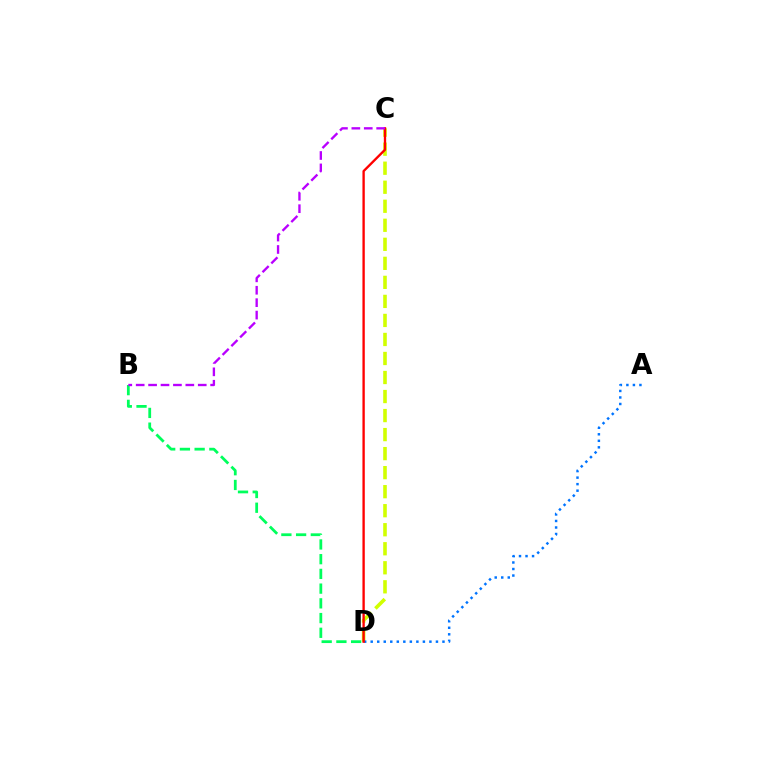{('B', 'D'): [{'color': '#00ff5c', 'line_style': 'dashed', 'thickness': 2.0}], ('C', 'D'): [{'color': '#d1ff00', 'line_style': 'dashed', 'thickness': 2.58}, {'color': '#ff0000', 'line_style': 'solid', 'thickness': 1.69}], ('A', 'D'): [{'color': '#0074ff', 'line_style': 'dotted', 'thickness': 1.77}], ('B', 'C'): [{'color': '#b900ff', 'line_style': 'dashed', 'thickness': 1.69}]}